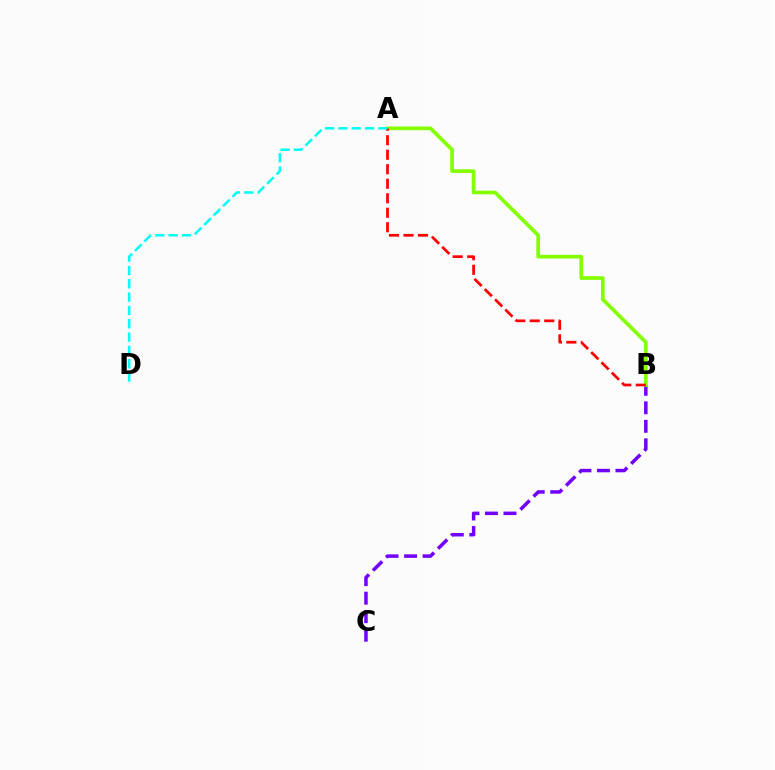{('B', 'C'): [{'color': '#7200ff', 'line_style': 'dashed', 'thickness': 2.52}], ('A', 'B'): [{'color': '#84ff00', 'line_style': 'solid', 'thickness': 2.66}, {'color': '#ff0000', 'line_style': 'dashed', 'thickness': 1.97}], ('A', 'D'): [{'color': '#00fff6', 'line_style': 'dashed', 'thickness': 1.81}]}